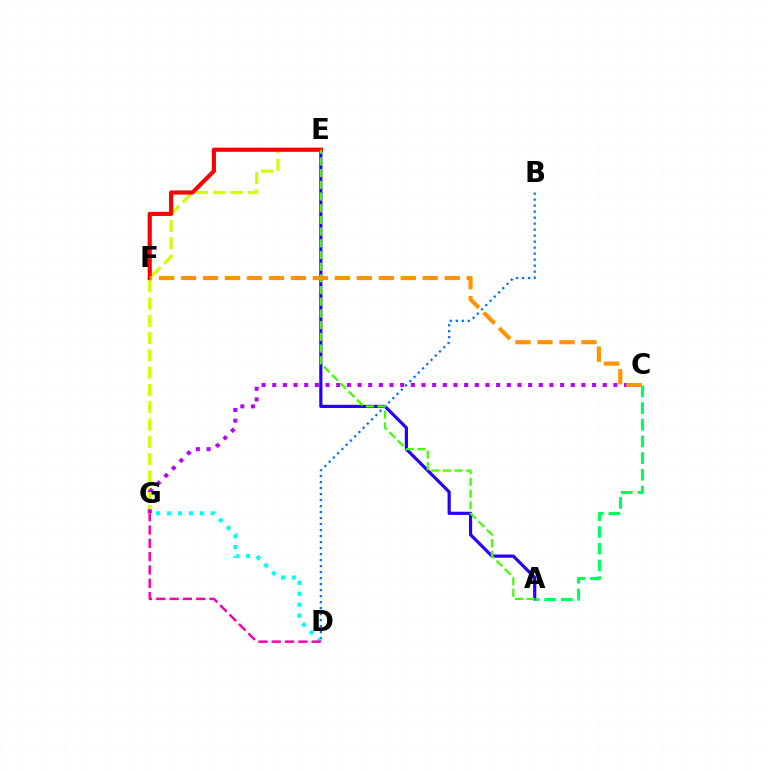{('A', 'E'): [{'color': '#2500ff', 'line_style': 'solid', 'thickness': 2.3}, {'color': '#3dff00', 'line_style': 'dashed', 'thickness': 1.59}], ('E', 'G'): [{'color': '#d1ff00', 'line_style': 'dashed', 'thickness': 2.35}], ('B', 'D'): [{'color': '#0074ff', 'line_style': 'dotted', 'thickness': 1.63}], ('C', 'G'): [{'color': '#b900ff', 'line_style': 'dotted', 'thickness': 2.9}], ('E', 'F'): [{'color': '#ff0000', 'line_style': 'solid', 'thickness': 2.99}], ('D', 'G'): [{'color': '#00fff6', 'line_style': 'dotted', 'thickness': 2.97}, {'color': '#ff00ac', 'line_style': 'dashed', 'thickness': 1.81}], ('A', 'C'): [{'color': '#00ff5c', 'line_style': 'dashed', 'thickness': 2.27}], ('C', 'F'): [{'color': '#ff9400', 'line_style': 'dashed', 'thickness': 2.98}]}